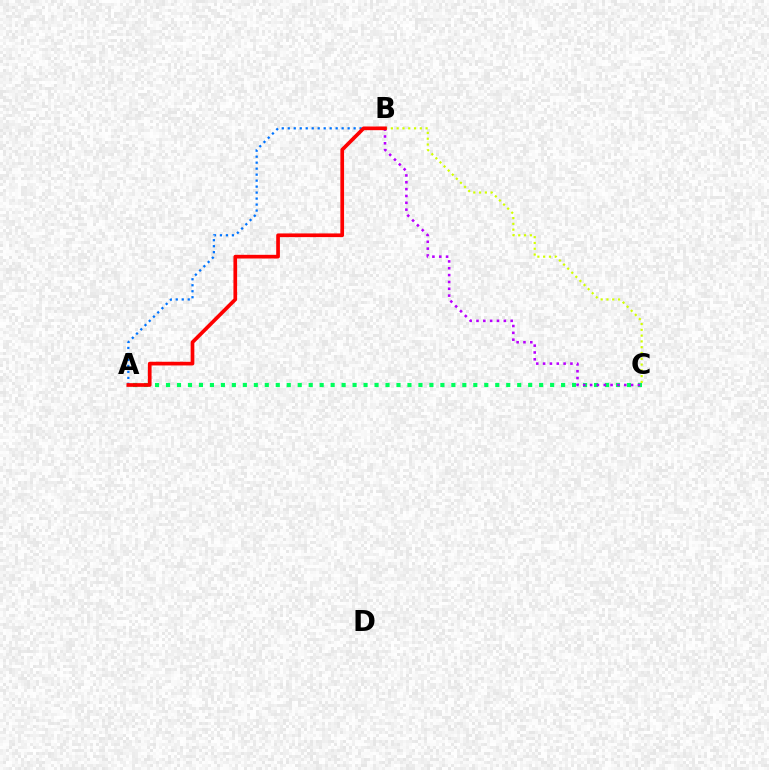{('A', 'C'): [{'color': '#00ff5c', 'line_style': 'dotted', 'thickness': 2.98}], ('A', 'B'): [{'color': '#0074ff', 'line_style': 'dotted', 'thickness': 1.63}, {'color': '#ff0000', 'line_style': 'solid', 'thickness': 2.66}], ('B', 'C'): [{'color': '#d1ff00', 'line_style': 'dotted', 'thickness': 1.57}, {'color': '#b900ff', 'line_style': 'dotted', 'thickness': 1.86}]}